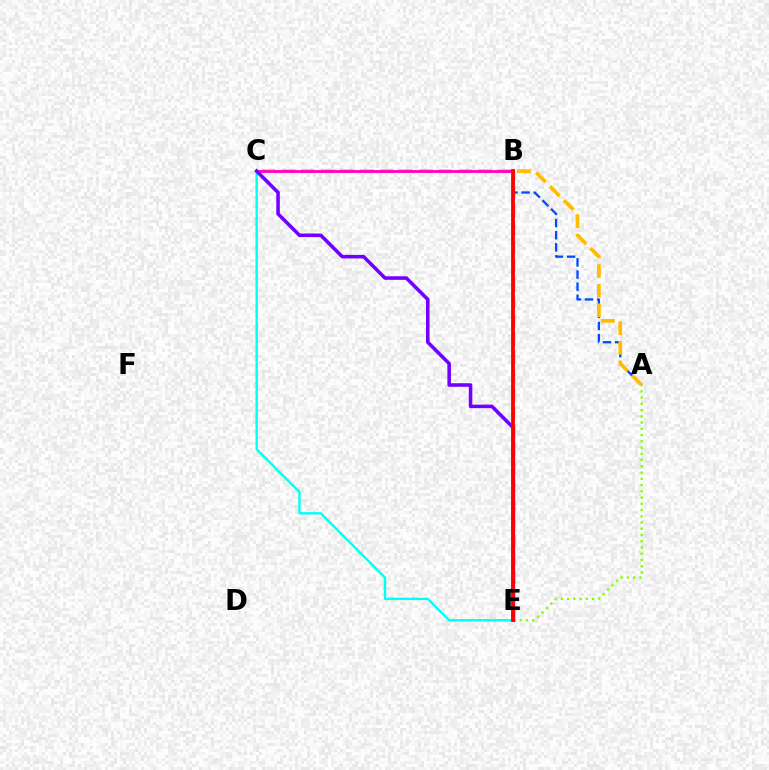{('B', 'E'): [{'color': '#00ff39', 'line_style': 'dashed', 'thickness': 2.49}, {'color': '#ff0000', 'line_style': 'solid', 'thickness': 2.72}], ('A', 'B'): [{'color': '#004bff', 'line_style': 'dashed', 'thickness': 1.65}], ('A', 'C'): [{'color': '#ffbd00', 'line_style': 'dashed', 'thickness': 2.67}], ('C', 'E'): [{'color': '#00fff6', 'line_style': 'solid', 'thickness': 1.72}, {'color': '#7200ff', 'line_style': 'solid', 'thickness': 2.56}], ('B', 'C'): [{'color': '#ff00cf', 'line_style': 'solid', 'thickness': 2.04}], ('A', 'E'): [{'color': '#84ff00', 'line_style': 'dotted', 'thickness': 1.7}]}